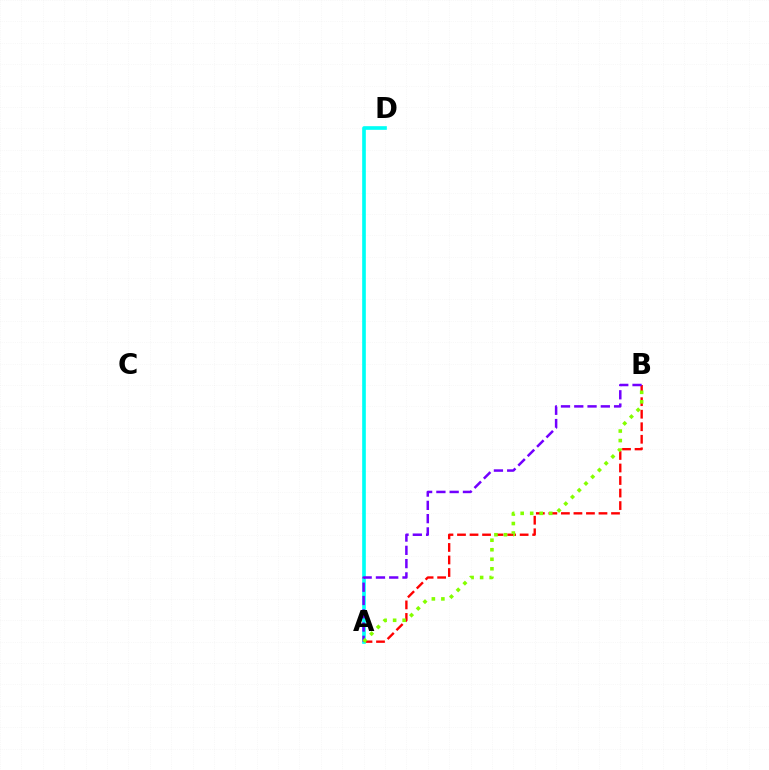{('A', 'B'): [{'color': '#ff0000', 'line_style': 'dashed', 'thickness': 1.7}, {'color': '#7200ff', 'line_style': 'dashed', 'thickness': 1.8}, {'color': '#84ff00', 'line_style': 'dotted', 'thickness': 2.59}], ('A', 'D'): [{'color': '#00fff6', 'line_style': 'solid', 'thickness': 2.63}]}